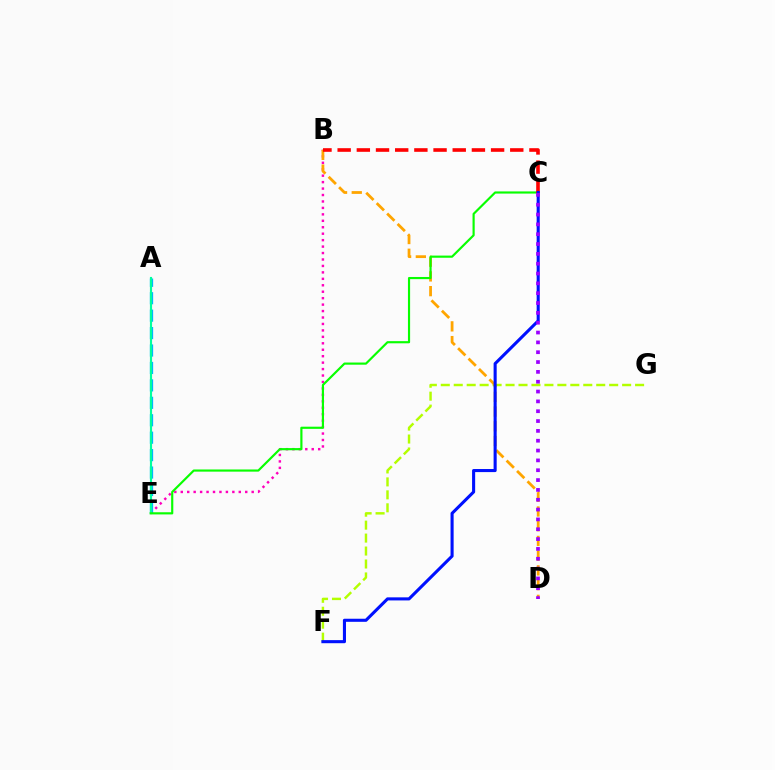{('F', 'G'): [{'color': '#b3ff00', 'line_style': 'dashed', 'thickness': 1.76}], ('B', 'E'): [{'color': '#ff00bd', 'line_style': 'dotted', 'thickness': 1.75}], ('A', 'E'): [{'color': '#00b5ff', 'line_style': 'dashed', 'thickness': 2.37}, {'color': '#00ff9d', 'line_style': 'solid', 'thickness': 1.55}], ('B', 'D'): [{'color': '#ffa500', 'line_style': 'dashed', 'thickness': 2.0}], ('C', 'E'): [{'color': '#08ff00', 'line_style': 'solid', 'thickness': 1.56}], ('B', 'C'): [{'color': '#ff0000', 'line_style': 'dashed', 'thickness': 2.61}], ('C', 'F'): [{'color': '#0010ff', 'line_style': 'solid', 'thickness': 2.22}], ('C', 'D'): [{'color': '#9b00ff', 'line_style': 'dotted', 'thickness': 2.67}]}